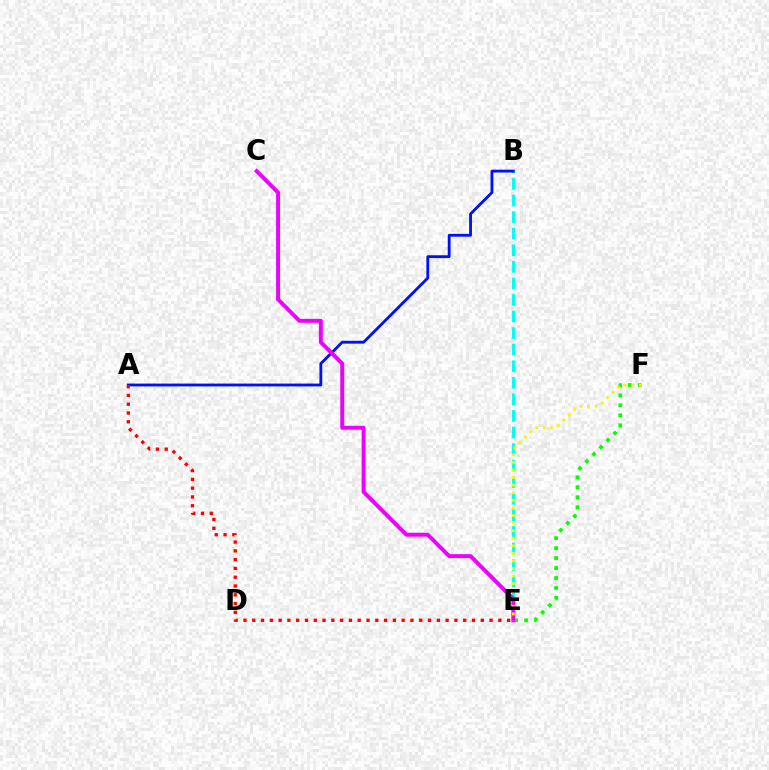{('B', 'E'): [{'color': '#00fff6', 'line_style': 'dashed', 'thickness': 2.25}], ('A', 'B'): [{'color': '#0010ff', 'line_style': 'solid', 'thickness': 2.03}], ('E', 'F'): [{'color': '#08ff00', 'line_style': 'dotted', 'thickness': 2.71}, {'color': '#fcf500', 'line_style': 'dotted', 'thickness': 2.06}], ('C', 'E'): [{'color': '#ee00ff', 'line_style': 'solid', 'thickness': 2.83}], ('A', 'E'): [{'color': '#ff0000', 'line_style': 'dotted', 'thickness': 2.39}]}